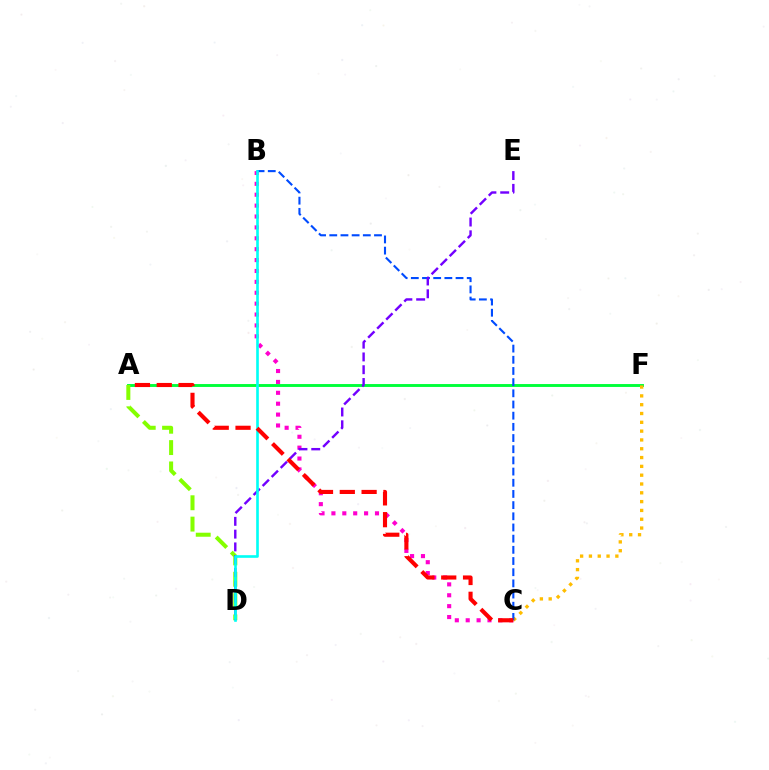{('A', 'F'): [{'color': '#00ff39', 'line_style': 'solid', 'thickness': 2.09}], ('C', 'F'): [{'color': '#ffbd00', 'line_style': 'dotted', 'thickness': 2.39}], ('A', 'D'): [{'color': '#84ff00', 'line_style': 'dashed', 'thickness': 2.9}], ('B', 'C'): [{'color': '#ff00cf', 'line_style': 'dotted', 'thickness': 2.96}, {'color': '#004bff', 'line_style': 'dashed', 'thickness': 1.52}], ('D', 'E'): [{'color': '#7200ff', 'line_style': 'dashed', 'thickness': 1.74}], ('B', 'D'): [{'color': '#00fff6', 'line_style': 'solid', 'thickness': 1.9}], ('A', 'C'): [{'color': '#ff0000', 'line_style': 'dashed', 'thickness': 2.96}]}